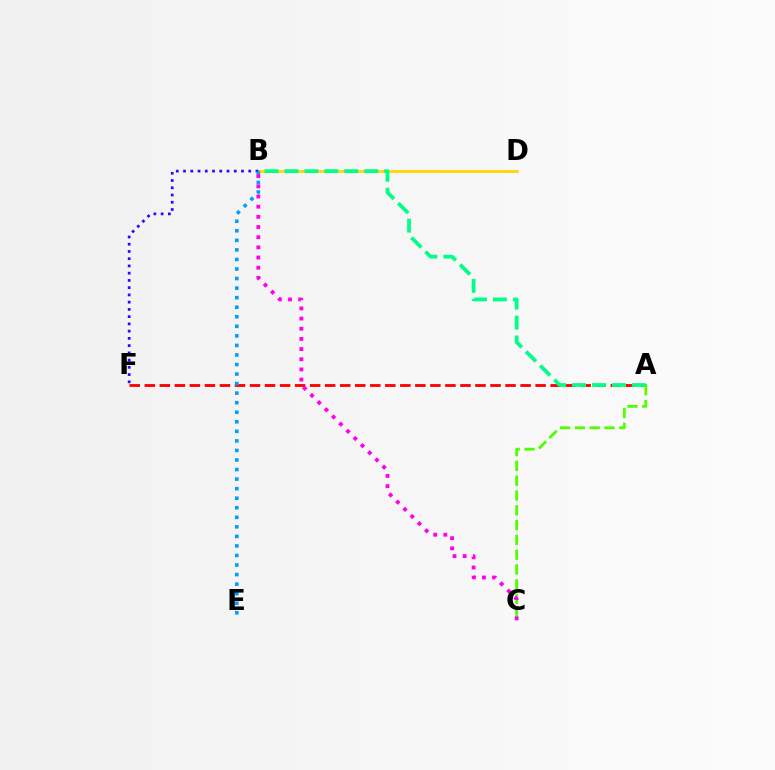{('B', 'D'): [{'color': '#ffd500', 'line_style': 'solid', 'thickness': 1.96}], ('A', 'F'): [{'color': '#ff0000', 'line_style': 'dashed', 'thickness': 2.04}], ('A', 'B'): [{'color': '#00ff86', 'line_style': 'dashed', 'thickness': 2.71}], ('B', 'F'): [{'color': '#3700ff', 'line_style': 'dotted', 'thickness': 1.97}], ('B', 'E'): [{'color': '#009eff', 'line_style': 'dotted', 'thickness': 2.59}], ('A', 'C'): [{'color': '#4fff00', 'line_style': 'dashed', 'thickness': 2.01}], ('B', 'C'): [{'color': '#ff00ed', 'line_style': 'dotted', 'thickness': 2.76}]}